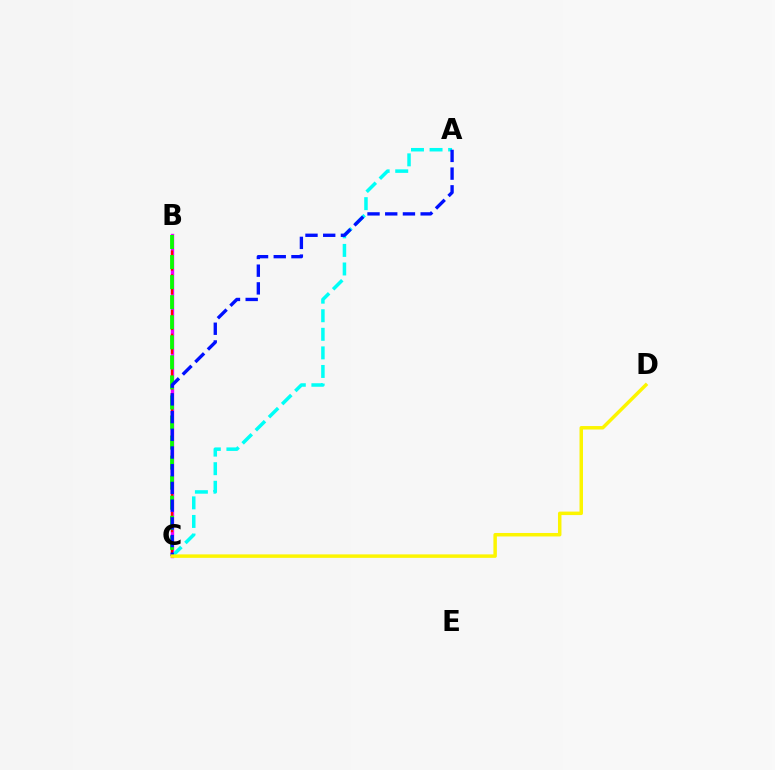{('B', 'C'): [{'color': '#ee00ff', 'line_style': 'solid', 'thickness': 2.42}, {'color': '#ff0000', 'line_style': 'dashed', 'thickness': 1.62}, {'color': '#08ff00', 'line_style': 'dashed', 'thickness': 2.72}], ('A', 'C'): [{'color': '#00fff6', 'line_style': 'dashed', 'thickness': 2.52}, {'color': '#0010ff', 'line_style': 'dashed', 'thickness': 2.41}], ('C', 'D'): [{'color': '#fcf500', 'line_style': 'solid', 'thickness': 2.5}]}